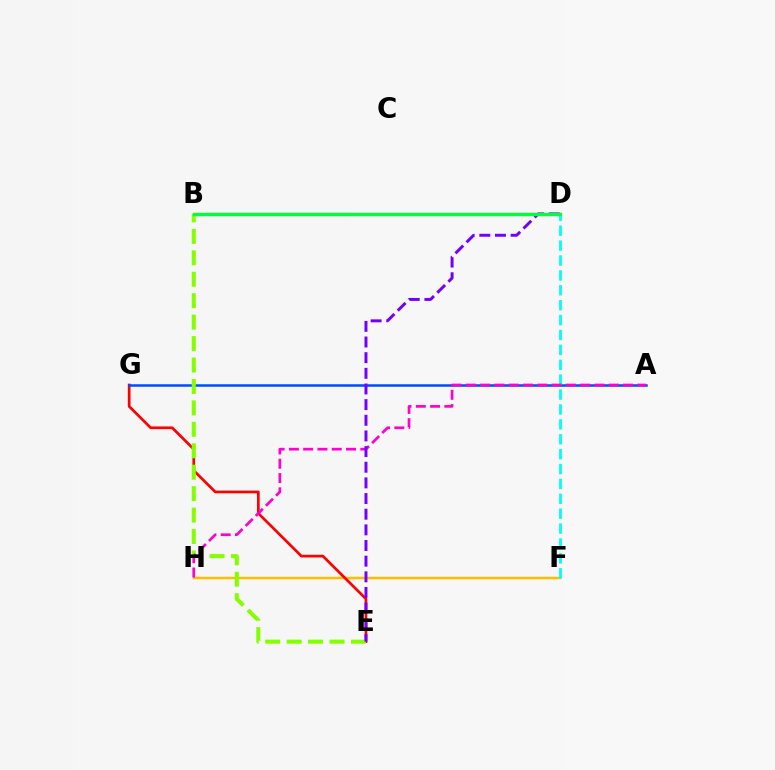{('F', 'H'): [{'color': '#ffbd00', 'line_style': 'solid', 'thickness': 1.79}], ('E', 'G'): [{'color': '#ff0000', 'line_style': 'solid', 'thickness': 1.94}], ('A', 'G'): [{'color': '#004bff', 'line_style': 'solid', 'thickness': 1.8}], ('D', 'F'): [{'color': '#00fff6', 'line_style': 'dashed', 'thickness': 2.02}], ('B', 'E'): [{'color': '#84ff00', 'line_style': 'dashed', 'thickness': 2.91}], ('A', 'H'): [{'color': '#ff00cf', 'line_style': 'dashed', 'thickness': 1.94}], ('D', 'E'): [{'color': '#7200ff', 'line_style': 'dashed', 'thickness': 2.13}], ('B', 'D'): [{'color': '#00ff39', 'line_style': 'solid', 'thickness': 2.44}]}